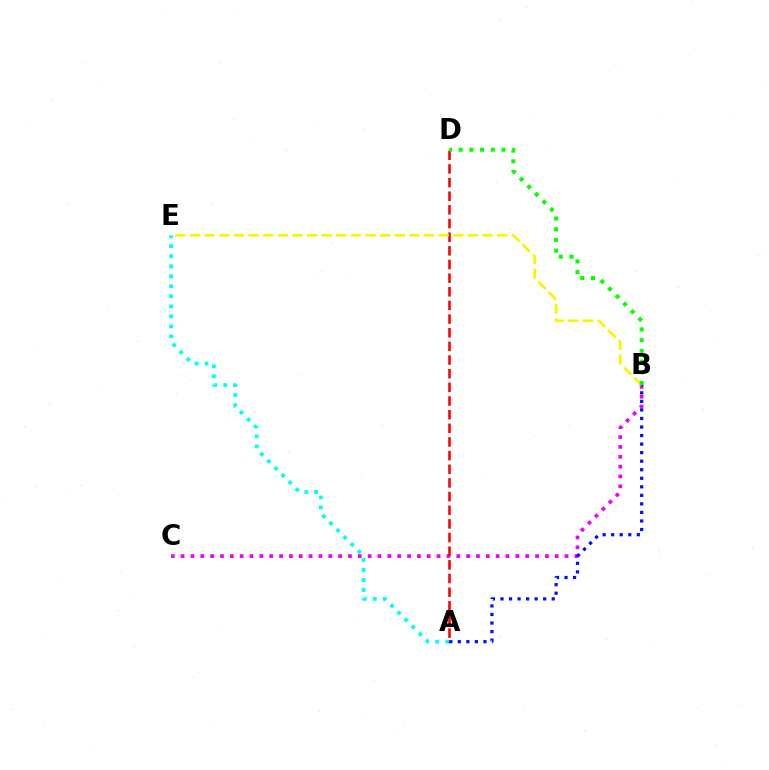{('A', 'E'): [{'color': '#00fff6', 'line_style': 'dotted', 'thickness': 2.72}], ('B', 'C'): [{'color': '#ee00ff', 'line_style': 'dotted', 'thickness': 2.68}], ('A', 'D'): [{'color': '#ff0000', 'line_style': 'dashed', 'thickness': 1.85}], ('A', 'B'): [{'color': '#0010ff', 'line_style': 'dotted', 'thickness': 2.32}], ('B', 'E'): [{'color': '#fcf500', 'line_style': 'dashed', 'thickness': 1.99}], ('B', 'D'): [{'color': '#08ff00', 'line_style': 'dotted', 'thickness': 2.91}]}